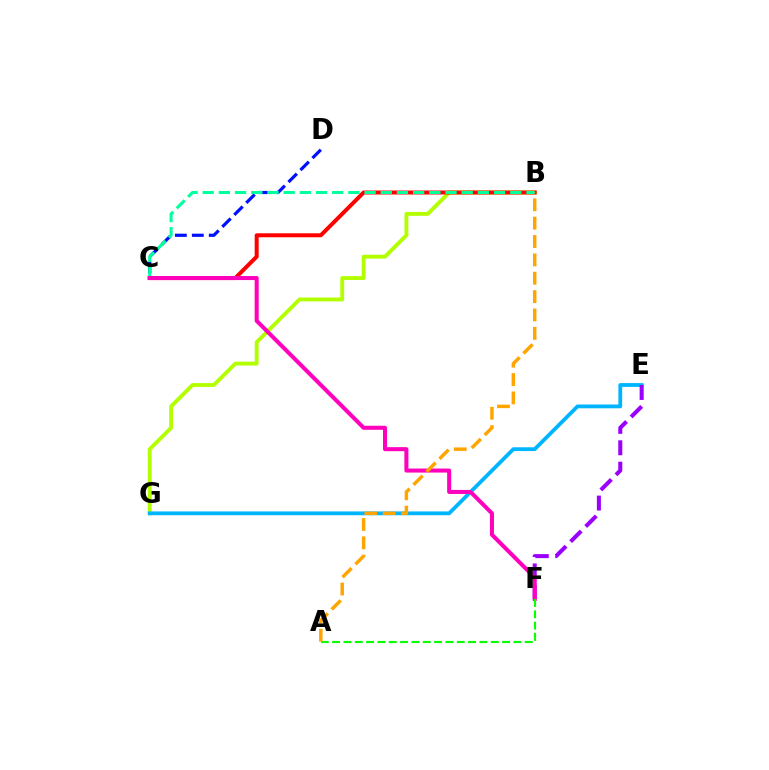{('B', 'G'): [{'color': '#b3ff00', 'line_style': 'solid', 'thickness': 2.78}], ('E', 'G'): [{'color': '#00b5ff', 'line_style': 'solid', 'thickness': 2.73}], ('C', 'D'): [{'color': '#0010ff', 'line_style': 'dashed', 'thickness': 2.3}], ('B', 'C'): [{'color': '#ff0000', 'line_style': 'solid', 'thickness': 2.87}, {'color': '#00ff9d', 'line_style': 'dashed', 'thickness': 2.2}], ('E', 'F'): [{'color': '#9b00ff', 'line_style': 'dashed', 'thickness': 2.91}], ('C', 'F'): [{'color': '#ff00bd', 'line_style': 'solid', 'thickness': 2.9}], ('A', 'F'): [{'color': '#08ff00', 'line_style': 'dashed', 'thickness': 1.54}], ('A', 'B'): [{'color': '#ffa500', 'line_style': 'dashed', 'thickness': 2.49}]}